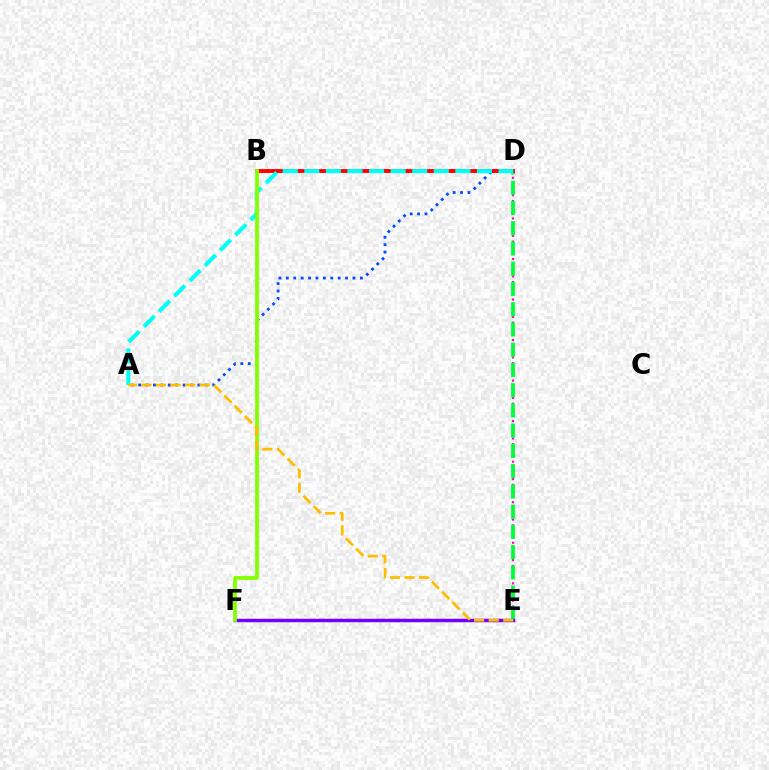{('D', 'E'): [{'color': '#ff00cf', 'line_style': 'dotted', 'thickness': 1.57}, {'color': '#00ff39', 'line_style': 'dashed', 'thickness': 2.75}], ('A', 'D'): [{'color': '#004bff', 'line_style': 'dotted', 'thickness': 2.01}, {'color': '#00fff6', 'line_style': 'dashed', 'thickness': 2.93}], ('E', 'F'): [{'color': '#7200ff', 'line_style': 'solid', 'thickness': 2.5}], ('B', 'D'): [{'color': '#ff0000', 'line_style': 'solid', 'thickness': 2.8}], ('B', 'F'): [{'color': '#84ff00', 'line_style': 'solid', 'thickness': 2.73}], ('A', 'E'): [{'color': '#ffbd00', 'line_style': 'dashed', 'thickness': 1.98}]}